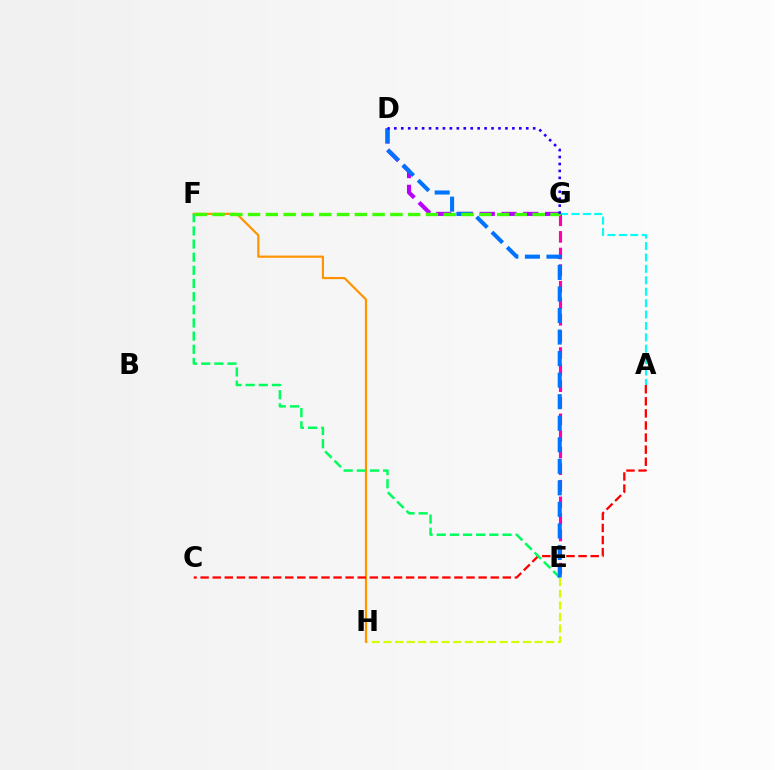{('E', 'H'): [{'color': '#d1ff00', 'line_style': 'dashed', 'thickness': 1.58}], ('D', 'G'): [{'color': '#b900ff', 'line_style': 'dashed', 'thickness': 2.96}, {'color': '#2500ff', 'line_style': 'dotted', 'thickness': 1.89}], ('A', 'G'): [{'color': '#00fff6', 'line_style': 'dashed', 'thickness': 1.55}], ('F', 'H'): [{'color': '#ff9400', 'line_style': 'solid', 'thickness': 1.58}], ('A', 'C'): [{'color': '#ff0000', 'line_style': 'dashed', 'thickness': 1.64}], ('E', 'F'): [{'color': '#00ff5c', 'line_style': 'dashed', 'thickness': 1.79}], ('E', 'G'): [{'color': '#ff00ac', 'line_style': 'dashed', 'thickness': 2.25}], ('D', 'E'): [{'color': '#0074ff', 'line_style': 'dashed', 'thickness': 2.93}], ('F', 'G'): [{'color': '#3dff00', 'line_style': 'dashed', 'thickness': 2.42}]}